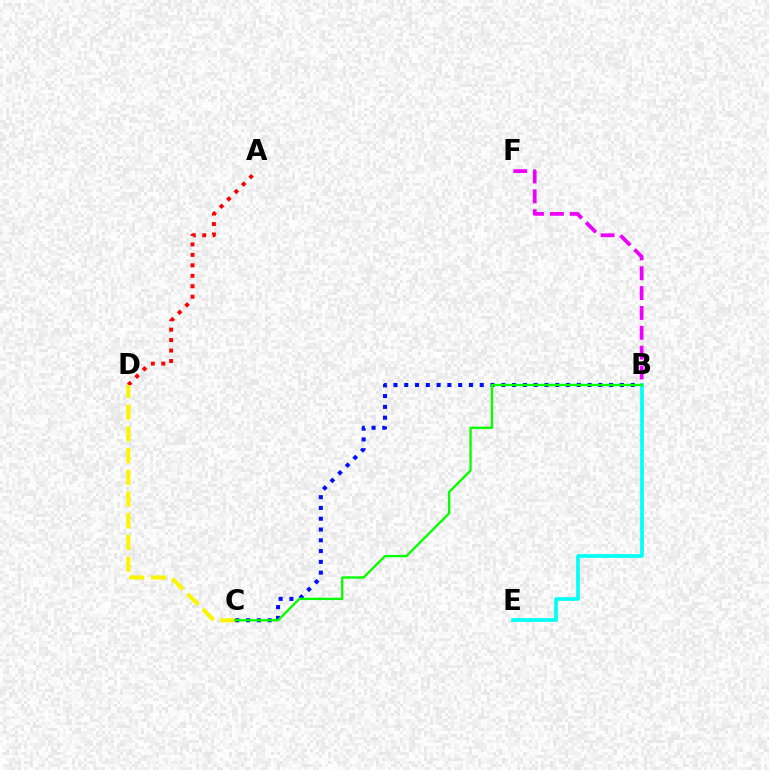{('B', 'E'): [{'color': '#00fff6', 'line_style': 'solid', 'thickness': 2.64}], ('A', 'D'): [{'color': '#ff0000', 'line_style': 'dotted', 'thickness': 2.84}], ('C', 'D'): [{'color': '#fcf500', 'line_style': 'dashed', 'thickness': 2.95}], ('B', 'F'): [{'color': '#ee00ff', 'line_style': 'dashed', 'thickness': 2.7}], ('B', 'C'): [{'color': '#0010ff', 'line_style': 'dotted', 'thickness': 2.93}, {'color': '#08ff00', 'line_style': 'solid', 'thickness': 1.69}]}